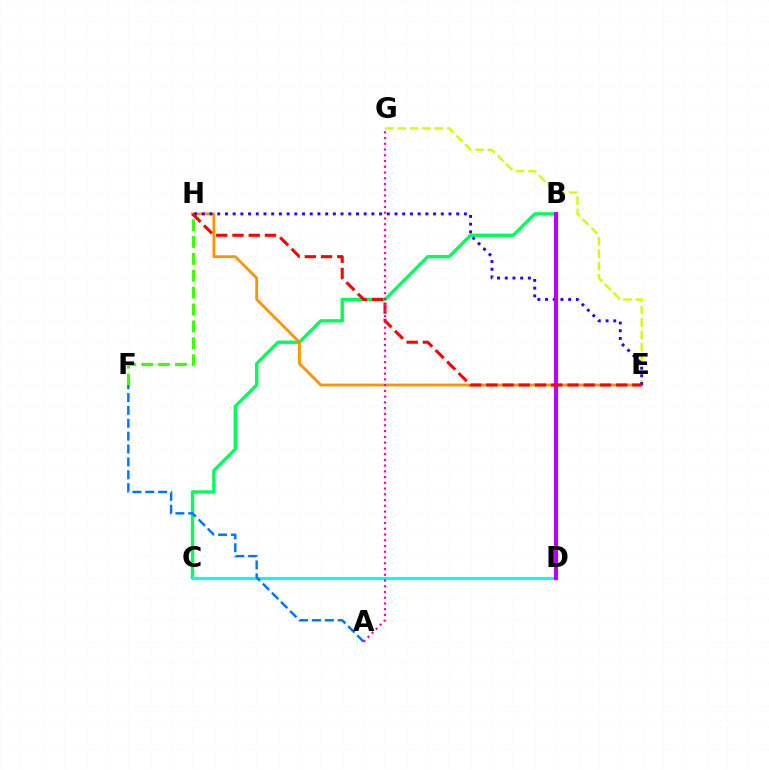{('B', 'C'): [{'color': '#00ff5c', 'line_style': 'solid', 'thickness': 2.42}], ('C', 'D'): [{'color': '#00fff6', 'line_style': 'solid', 'thickness': 2.24}], ('E', 'H'): [{'color': '#ff9400', 'line_style': 'solid', 'thickness': 2.02}, {'color': '#2500ff', 'line_style': 'dotted', 'thickness': 2.09}, {'color': '#ff0000', 'line_style': 'dashed', 'thickness': 2.21}], ('E', 'G'): [{'color': '#d1ff00', 'line_style': 'dashed', 'thickness': 1.68}], ('B', 'D'): [{'color': '#b900ff', 'line_style': 'solid', 'thickness': 2.97}], ('F', 'H'): [{'color': '#3dff00', 'line_style': 'dashed', 'thickness': 2.29}], ('A', 'F'): [{'color': '#0074ff', 'line_style': 'dashed', 'thickness': 1.75}], ('A', 'G'): [{'color': '#ff00ac', 'line_style': 'dotted', 'thickness': 1.56}]}